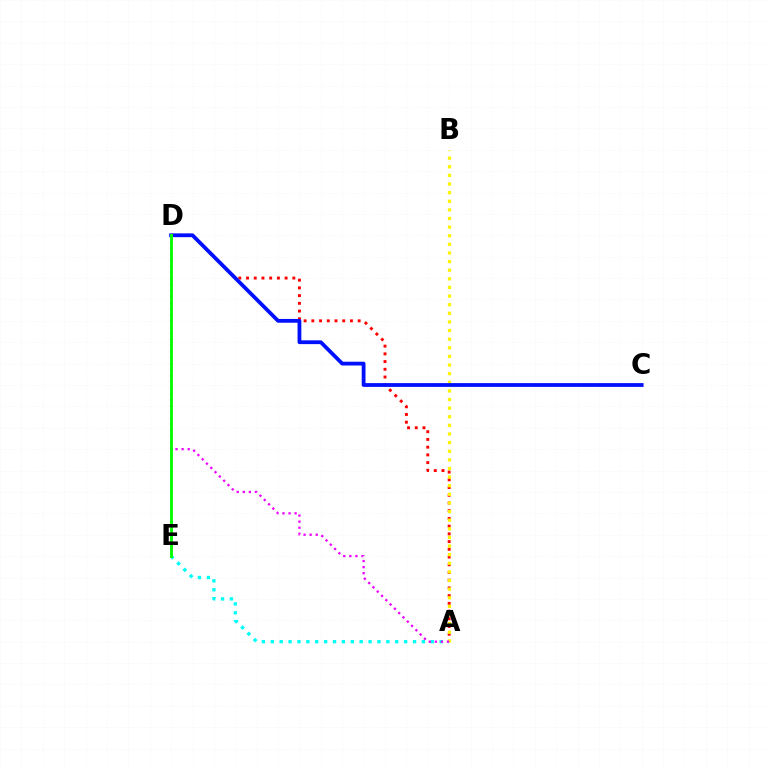{('A', 'D'): [{'color': '#ff0000', 'line_style': 'dotted', 'thickness': 2.1}, {'color': '#ee00ff', 'line_style': 'dotted', 'thickness': 1.65}], ('A', 'E'): [{'color': '#00fff6', 'line_style': 'dotted', 'thickness': 2.42}], ('A', 'B'): [{'color': '#fcf500', 'line_style': 'dotted', 'thickness': 2.34}], ('C', 'D'): [{'color': '#0010ff', 'line_style': 'solid', 'thickness': 2.73}], ('D', 'E'): [{'color': '#08ff00', 'line_style': 'solid', 'thickness': 2.09}]}